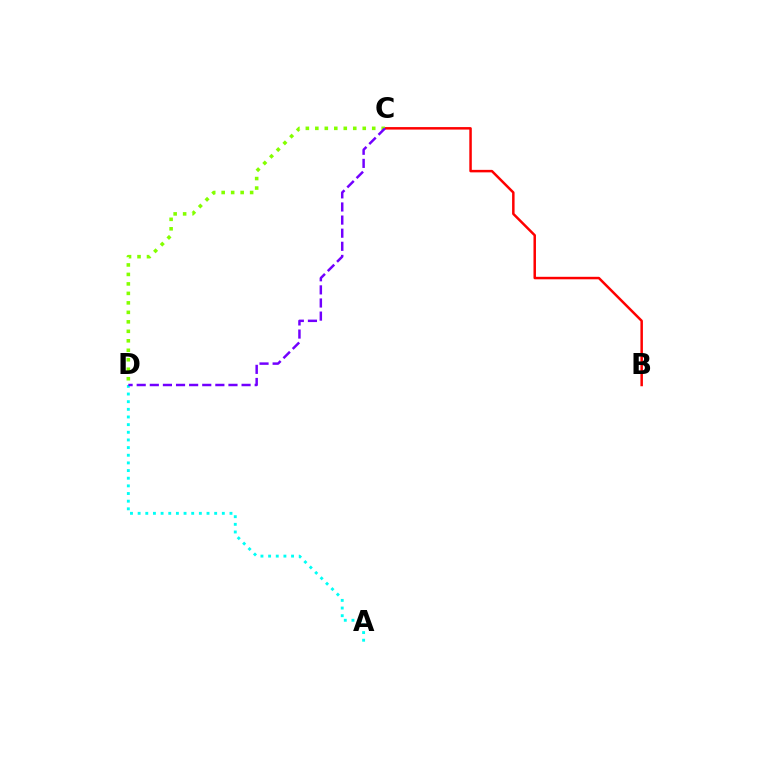{('B', 'C'): [{'color': '#ff0000', 'line_style': 'solid', 'thickness': 1.8}], ('A', 'D'): [{'color': '#00fff6', 'line_style': 'dotted', 'thickness': 2.08}], ('C', 'D'): [{'color': '#84ff00', 'line_style': 'dotted', 'thickness': 2.58}, {'color': '#7200ff', 'line_style': 'dashed', 'thickness': 1.78}]}